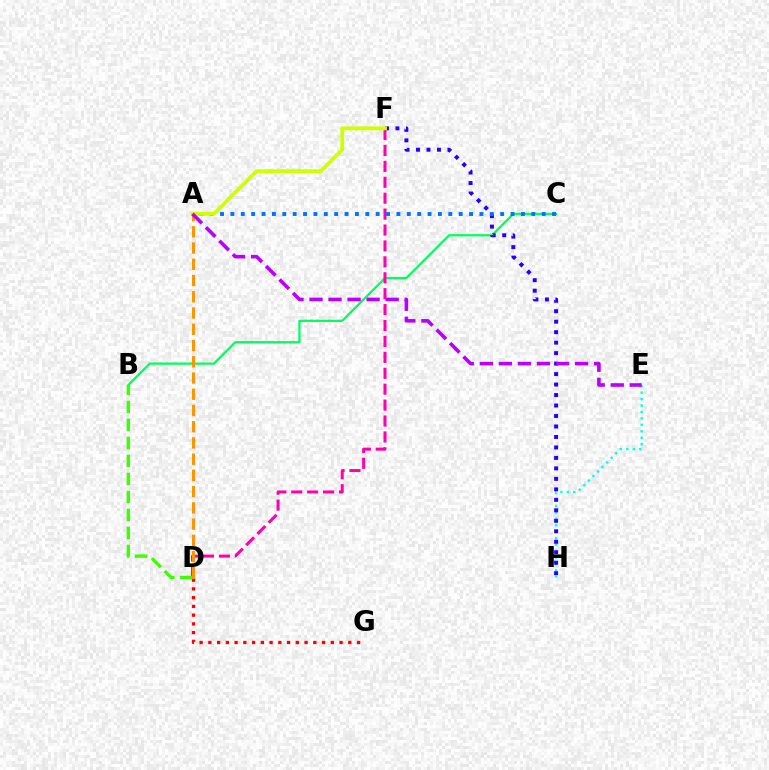{('B', 'C'): [{'color': '#00ff5c', 'line_style': 'solid', 'thickness': 1.61}], ('D', 'F'): [{'color': '#ff00ac', 'line_style': 'dashed', 'thickness': 2.16}], ('E', 'H'): [{'color': '#00fff6', 'line_style': 'dotted', 'thickness': 1.75}], ('D', 'G'): [{'color': '#ff0000', 'line_style': 'dotted', 'thickness': 2.38}], ('F', 'H'): [{'color': '#2500ff', 'line_style': 'dotted', 'thickness': 2.85}], ('A', 'C'): [{'color': '#0074ff', 'line_style': 'dotted', 'thickness': 2.82}], ('B', 'D'): [{'color': '#3dff00', 'line_style': 'dashed', 'thickness': 2.44}], ('A', 'D'): [{'color': '#ff9400', 'line_style': 'dashed', 'thickness': 2.21}], ('A', 'F'): [{'color': '#d1ff00', 'line_style': 'solid', 'thickness': 2.75}], ('A', 'E'): [{'color': '#b900ff', 'line_style': 'dashed', 'thickness': 2.59}]}